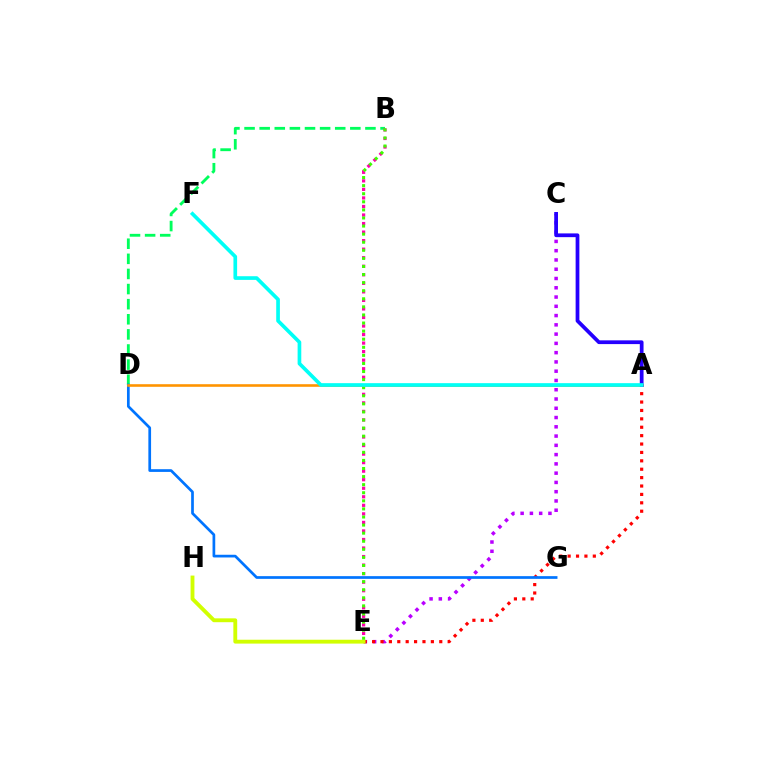{('B', 'D'): [{'color': '#00ff5c', 'line_style': 'dashed', 'thickness': 2.05}], ('C', 'E'): [{'color': '#b900ff', 'line_style': 'dotted', 'thickness': 2.52}], ('B', 'E'): [{'color': '#ff00ac', 'line_style': 'dotted', 'thickness': 2.32}, {'color': '#3dff00', 'line_style': 'dotted', 'thickness': 2.2}], ('A', 'E'): [{'color': '#ff0000', 'line_style': 'dotted', 'thickness': 2.28}], ('E', 'H'): [{'color': '#d1ff00', 'line_style': 'solid', 'thickness': 2.77}], ('D', 'G'): [{'color': '#0074ff', 'line_style': 'solid', 'thickness': 1.95}], ('A', 'D'): [{'color': '#ff9400', 'line_style': 'solid', 'thickness': 1.88}], ('A', 'C'): [{'color': '#2500ff', 'line_style': 'solid', 'thickness': 2.7}], ('A', 'F'): [{'color': '#00fff6', 'line_style': 'solid', 'thickness': 2.65}]}